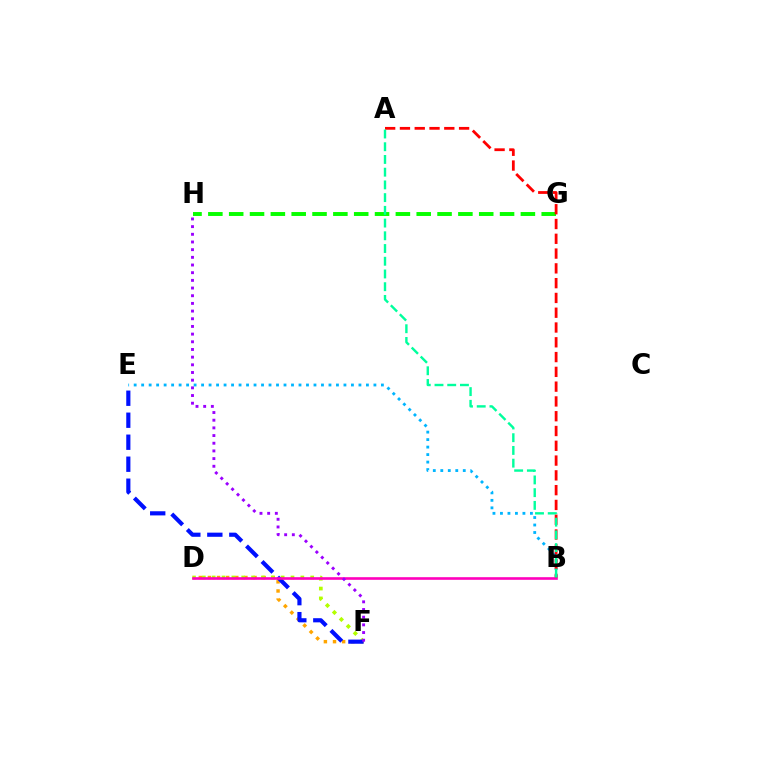{('G', 'H'): [{'color': '#08ff00', 'line_style': 'dashed', 'thickness': 2.83}], ('D', 'F'): [{'color': '#ffa500', 'line_style': 'dotted', 'thickness': 2.48}, {'color': '#b3ff00', 'line_style': 'dotted', 'thickness': 2.68}], ('B', 'E'): [{'color': '#00b5ff', 'line_style': 'dotted', 'thickness': 2.04}], ('E', 'F'): [{'color': '#0010ff', 'line_style': 'dashed', 'thickness': 2.99}], ('B', 'D'): [{'color': '#ff00bd', 'line_style': 'solid', 'thickness': 1.89}], ('A', 'B'): [{'color': '#ff0000', 'line_style': 'dashed', 'thickness': 2.01}, {'color': '#00ff9d', 'line_style': 'dashed', 'thickness': 1.73}], ('F', 'H'): [{'color': '#9b00ff', 'line_style': 'dotted', 'thickness': 2.09}]}